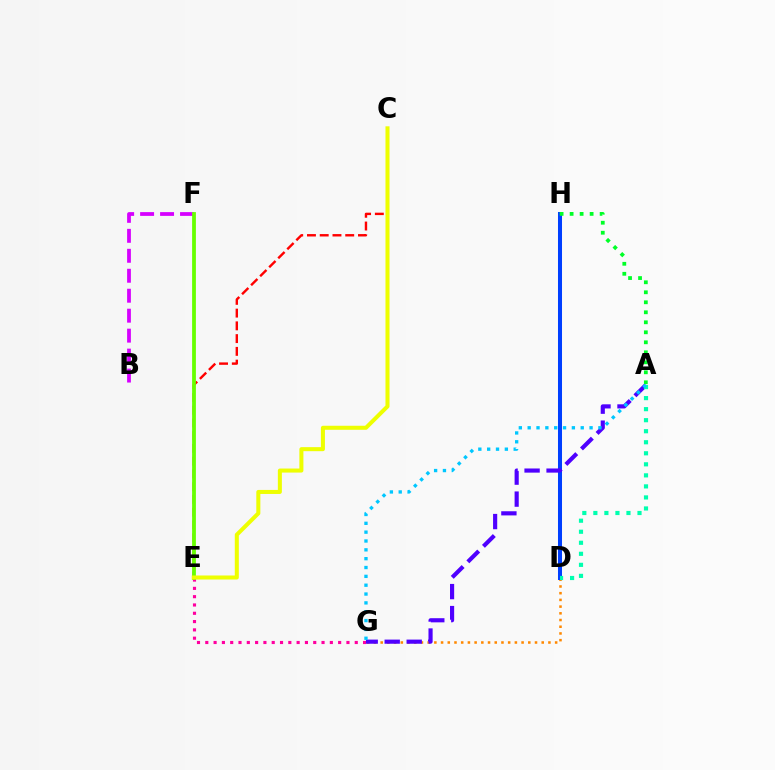{('B', 'F'): [{'color': '#d600ff', 'line_style': 'dashed', 'thickness': 2.71}], ('D', 'G'): [{'color': '#ff8800', 'line_style': 'dotted', 'thickness': 1.82}], ('C', 'E'): [{'color': '#ff0000', 'line_style': 'dashed', 'thickness': 1.73}, {'color': '#eeff00', 'line_style': 'solid', 'thickness': 2.9}], ('E', 'G'): [{'color': '#ff00a0', 'line_style': 'dotted', 'thickness': 2.26}], ('D', 'H'): [{'color': '#003fff', 'line_style': 'solid', 'thickness': 2.9}], ('A', 'G'): [{'color': '#4f00ff', 'line_style': 'dashed', 'thickness': 2.99}, {'color': '#00c7ff', 'line_style': 'dotted', 'thickness': 2.4}], ('A', 'D'): [{'color': '#00ffaf', 'line_style': 'dotted', 'thickness': 3.0}], ('A', 'H'): [{'color': '#00ff27', 'line_style': 'dotted', 'thickness': 2.72}], ('E', 'F'): [{'color': '#66ff00', 'line_style': 'solid', 'thickness': 2.72}]}